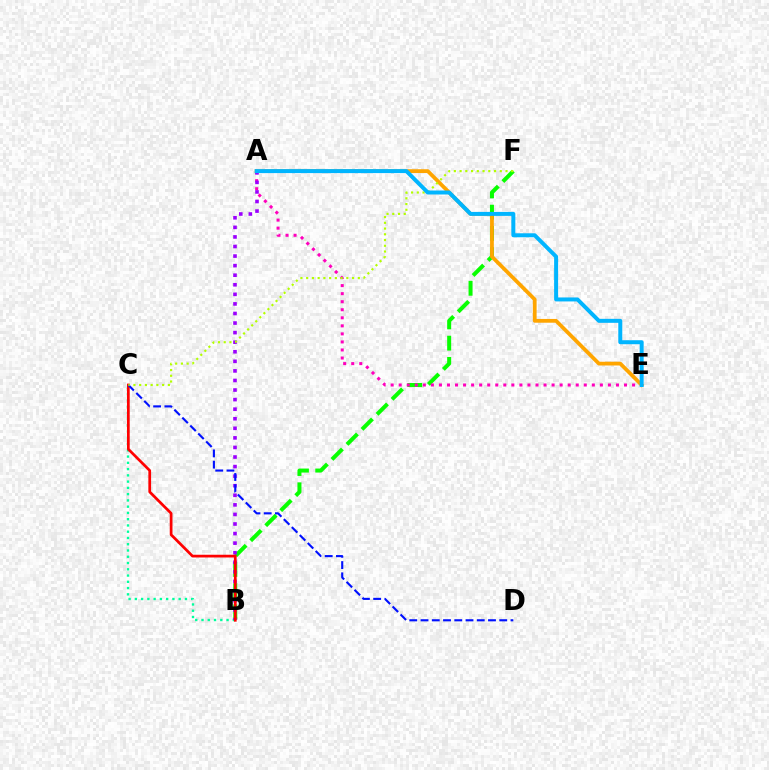{('B', 'C'): [{'color': '#00ff9d', 'line_style': 'dotted', 'thickness': 1.7}, {'color': '#ff0000', 'line_style': 'solid', 'thickness': 1.96}], ('B', 'F'): [{'color': '#08ff00', 'line_style': 'dashed', 'thickness': 2.89}], ('A', 'E'): [{'color': '#ff00bd', 'line_style': 'dotted', 'thickness': 2.19}, {'color': '#ffa500', 'line_style': 'solid', 'thickness': 2.71}, {'color': '#00b5ff', 'line_style': 'solid', 'thickness': 2.87}], ('A', 'B'): [{'color': '#9b00ff', 'line_style': 'dotted', 'thickness': 2.6}], ('C', 'D'): [{'color': '#0010ff', 'line_style': 'dashed', 'thickness': 1.53}], ('C', 'F'): [{'color': '#b3ff00', 'line_style': 'dotted', 'thickness': 1.56}]}